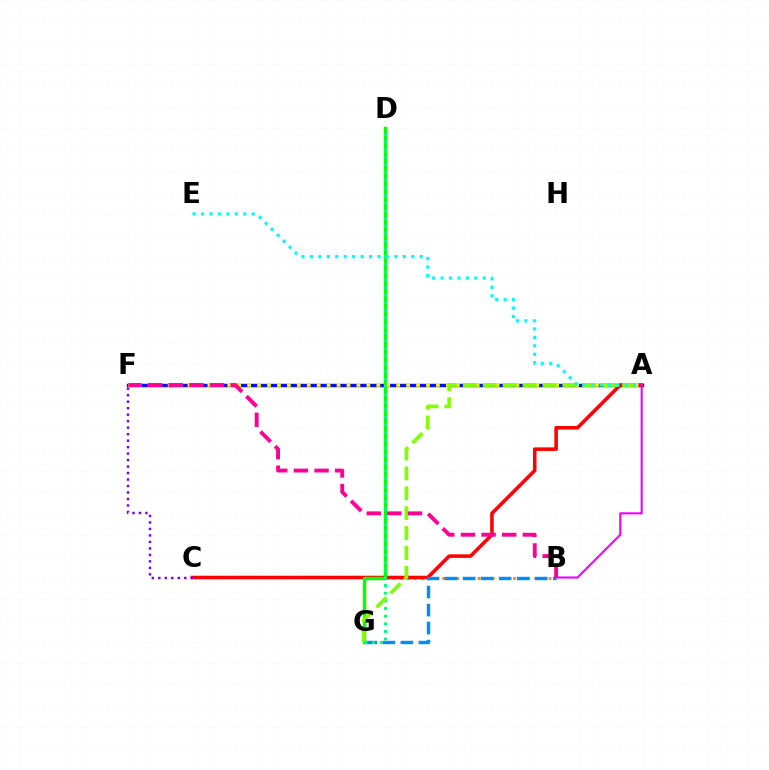{('B', 'G'): [{'color': '#ff7c00', 'line_style': 'dotted', 'thickness': 1.93}, {'color': '#008cff', 'line_style': 'dashed', 'thickness': 2.45}], ('A', 'F'): [{'color': '#0010ff', 'line_style': 'solid', 'thickness': 2.48}, {'color': '#fcf500', 'line_style': 'dotted', 'thickness': 2.7}], ('A', 'C'): [{'color': '#ff0000', 'line_style': 'solid', 'thickness': 2.56}], ('D', 'G'): [{'color': '#08ff00', 'line_style': 'solid', 'thickness': 2.49}, {'color': '#00ff74', 'line_style': 'dotted', 'thickness': 2.08}], ('A', 'B'): [{'color': '#ee00ff', 'line_style': 'solid', 'thickness': 1.52}], ('A', 'G'): [{'color': '#84ff00', 'line_style': 'dashed', 'thickness': 2.7}], ('A', 'E'): [{'color': '#00fff6', 'line_style': 'dotted', 'thickness': 2.29}], ('B', 'F'): [{'color': '#ff0094', 'line_style': 'dashed', 'thickness': 2.8}], ('C', 'F'): [{'color': '#7200ff', 'line_style': 'dotted', 'thickness': 1.76}]}